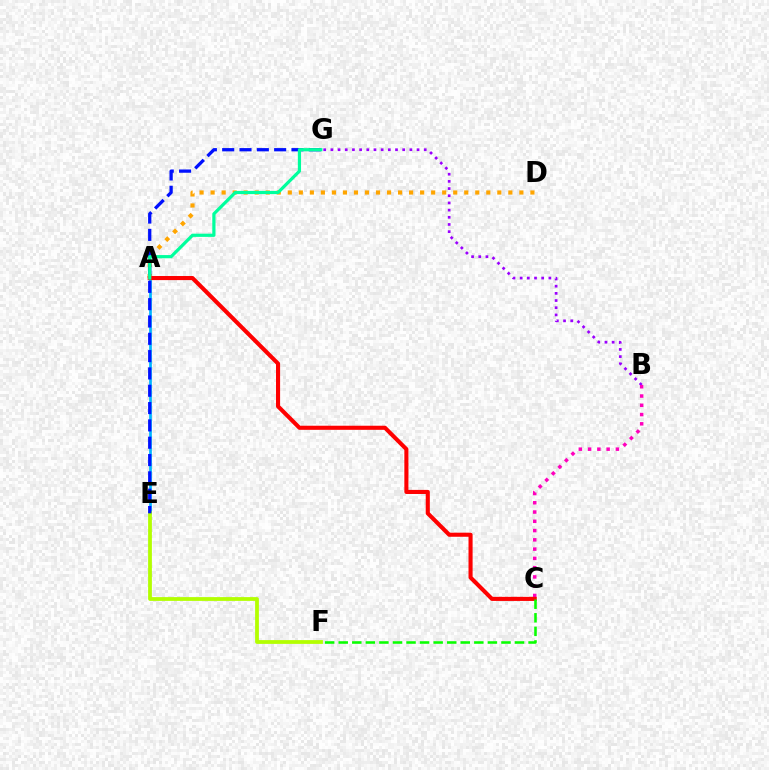{('B', 'G'): [{'color': '#9b00ff', 'line_style': 'dotted', 'thickness': 1.95}], ('A', 'D'): [{'color': '#ffa500', 'line_style': 'dotted', 'thickness': 3.0}], ('A', 'E'): [{'color': '#00b5ff', 'line_style': 'solid', 'thickness': 1.95}], ('E', 'F'): [{'color': '#b3ff00', 'line_style': 'solid', 'thickness': 2.72}], ('E', 'G'): [{'color': '#0010ff', 'line_style': 'dashed', 'thickness': 2.35}], ('B', 'C'): [{'color': '#ff00bd', 'line_style': 'dotted', 'thickness': 2.52}], ('A', 'C'): [{'color': '#ff0000', 'line_style': 'solid', 'thickness': 2.95}], ('C', 'F'): [{'color': '#08ff00', 'line_style': 'dashed', 'thickness': 1.84}], ('A', 'G'): [{'color': '#00ff9d', 'line_style': 'solid', 'thickness': 2.31}]}